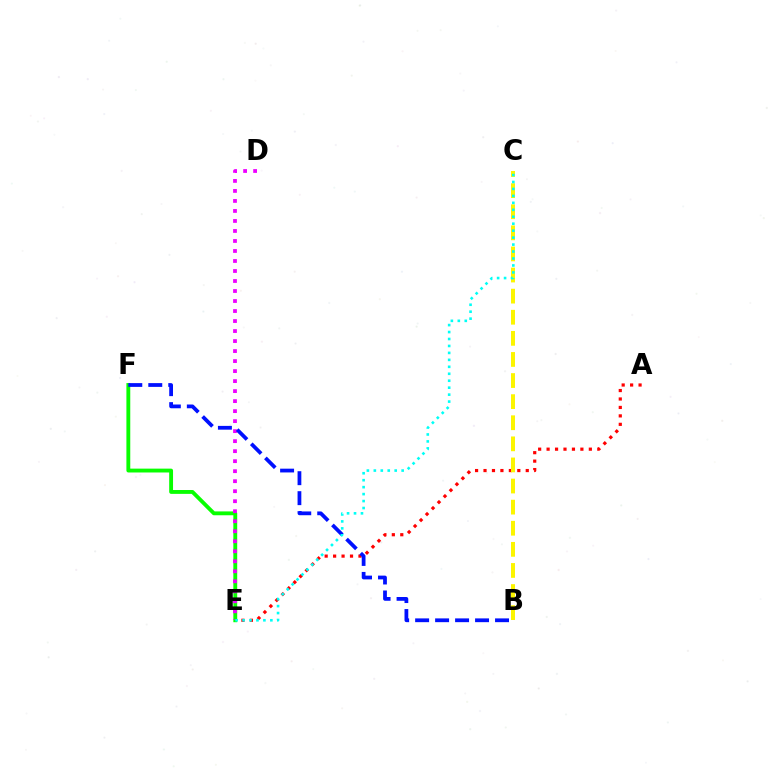{('A', 'E'): [{'color': '#ff0000', 'line_style': 'dotted', 'thickness': 2.3}], ('E', 'F'): [{'color': '#08ff00', 'line_style': 'solid', 'thickness': 2.78}], ('D', 'E'): [{'color': '#ee00ff', 'line_style': 'dotted', 'thickness': 2.72}], ('B', 'C'): [{'color': '#fcf500', 'line_style': 'dashed', 'thickness': 2.87}], ('B', 'F'): [{'color': '#0010ff', 'line_style': 'dashed', 'thickness': 2.71}], ('C', 'E'): [{'color': '#00fff6', 'line_style': 'dotted', 'thickness': 1.89}]}